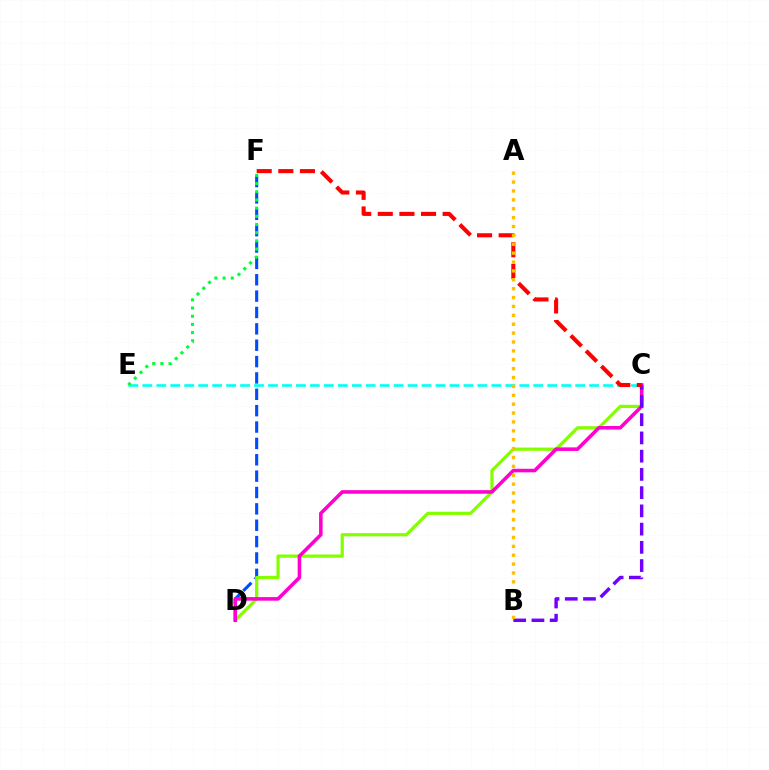{('D', 'F'): [{'color': '#004bff', 'line_style': 'dashed', 'thickness': 2.22}], ('C', 'D'): [{'color': '#84ff00', 'line_style': 'solid', 'thickness': 2.31}, {'color': '#ff00cf', 'line_style': 'solid', 'thickness': 2.57}], ('C', 'E'): [{'color': '#00fff6', 'line_style': 'dashed', 'thickness': 1.9}], ('B', 'C'): [{'color': '#7200ff', 'line_style': 'dashed', 'thickness': 2.48}], ('E', 'F'): [{'color': '#00ff39', 'line_style': 'dotted', 'thickness': 2.22}], ('C', 'F'): [{'color': '#ff0000', 'line_style': 'dashed', 'thickness': 2.94}], ('A', 'B'): [{'color': '#ffbd00', 'line_style': 'dotted', 'thickness': 2.41}]}